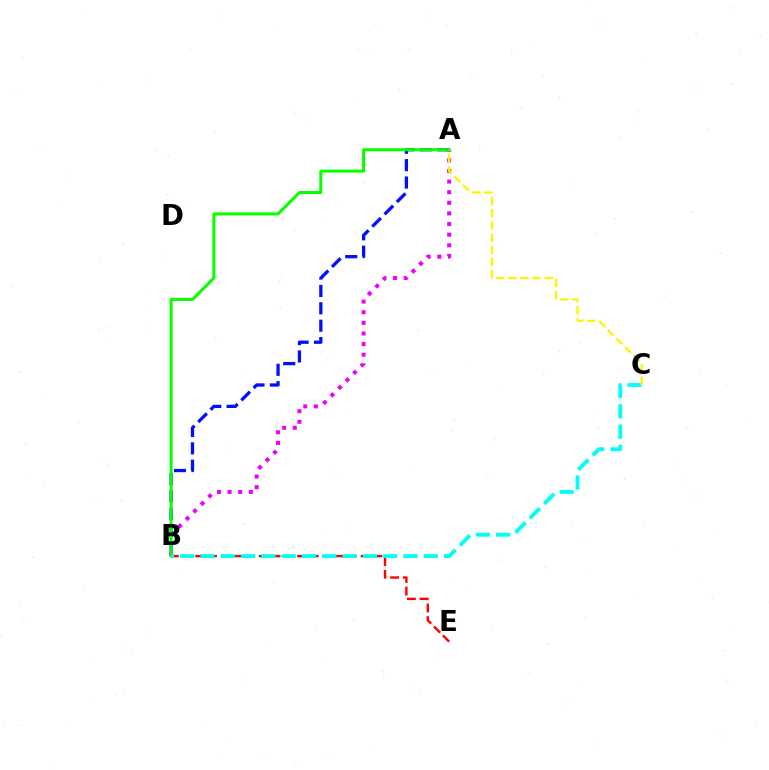{('A', 'B'): [{'color': '#0010ff', 'line_style': 'dashed', 'thickness': 2.36}, {'color': '#ee00ff', 'line_style': 'dotted', 'thickness': 2.89}, {'color': '#08ff00', 'line_style': 'solid', 'thickness': 2.17}], ('B', 'E'): [{'color': '#ff0000', 'line_style': 'dashed', 'thickness': 1.73}], ('B', 'C'): [{'color': '#00fff6', 'line_style': 'dashed', 'thickness': 2.76}], ('A', 'C'): [{'color': '#fcf500', 'line_style': 'dashed', 'thickness': 1.65}]}